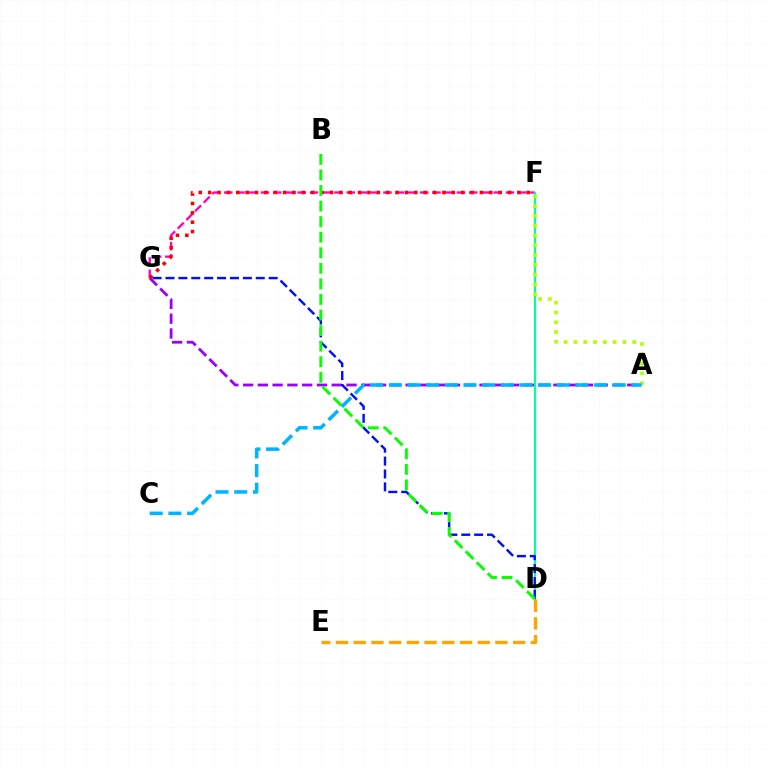{('A', 'G'): [{'color': '#9b00ff', 'line_style': 'dashed', 'thickness': 2.01}], ('F', 'G'): [{'color': '#ff00bd', 'line_style': 'dashed', 'thickness': 1.66}, {'color': '#ff0000', 'line_style': 'dotted', 'thickness': 2.55}], ('D', 'F'): [{'color': '#00ff9d', 'line_style': 'solid', 'thickness': 1.57}], ('D', 'G'): [{'color': '#0010ff', 'line_style': 'dashed', 'thickness': 1.75}], ('D', 'E'): [{'color': '#ffa500', 'line_style': 'dashed', 'thickness': 2.41}], ('A', 'F'): [{'color': '#b3ff00', 'line_style': 'dotted', 'thickness': 2.66}], ('B', 'D'): [{'color': '#08ff00', 'line_style': 'dashed', 'thickness': 2.11}], ('A', 'C'): [{'color': '#00b5ff', 'line_style': 'dashed', 'thickness': 2.54}]}